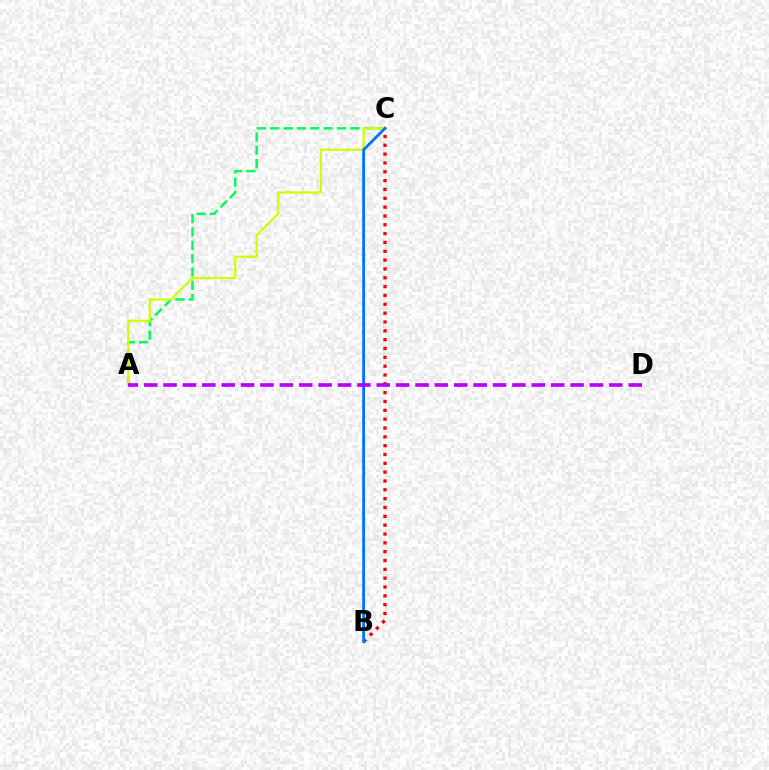{('A', 'C'): [{'color': '#00ff5c', 'line_style': 'dashed', 'thickness': 1.81}, {'color': '#d1ff00', 'line_style': 'solid', 'thickness': 1.62}], ('B', 'C'): [{'color': '#ff0000', 'line_style': 'dotted', 'thickness': 2.4}, {'color': '#0074ff', 'line_style': 'solid', 'thickness': 2.02}], ('A', 'D'): [{'color': '#b900ff', 'line_style': 'dashed', 'thickness': 2.63}]}